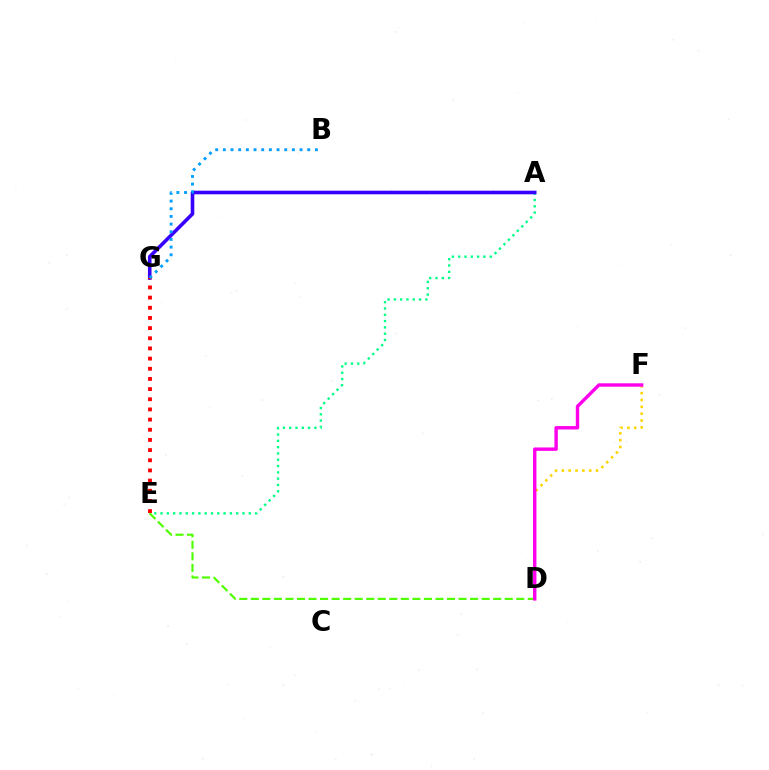{('A', 'E'): [{'color': '#00ff86', 'line_style': 'dotted', 'thickness': 1.71}], ('D', 'F'): [{'color': '#ffd500', 'line_style': 'dotted', 'thickness': 1.86}, {'color': '#ff00ed', 'line_style': 'solid', 'thickness': 2.45}], ('D', 'E'): [{'color': '#4fff00', 'line_style': 'dashed', 'thickness': 1.57}], ('A', 'G'): [{'color': '#3700ff', 'line_style': 'solid', 'thickness': 2.59}], ('E', 'G'): [{'color': '#ff0000', 'line_style': 'dotted', 'thickness': 2.76}], ('B', 'G'): [{'color': '#009eff', 'line_style': 'dotted', 'thickness': 2.08}]}